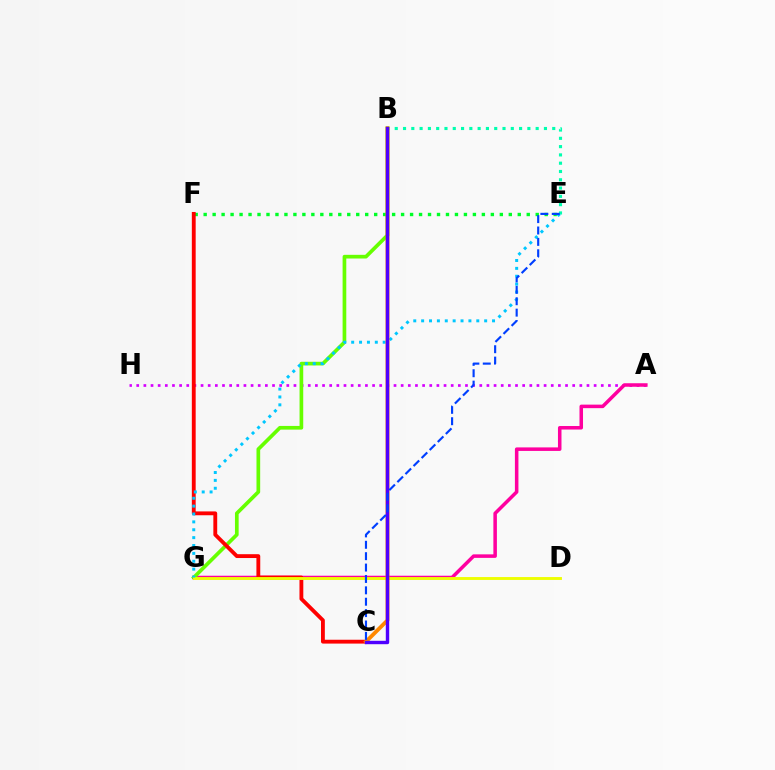{('A', 'H'): [{'color': '#d600ff', 'line_style': 'dotted', 'thickness': 1.94}], ('E', 'F'): [{'color': '#00ff27', 'line_style': 'dotted', 'thickness': 2.44}], ('A', 'G'): [{'color': '#ff00a0', 'line_style': 'solid', 'thickness': 2.54}], ('B', 'G'): [{'color': '#66ff00', 'line_style': 'solid', 'thickness': 2.65}], ('C', 'F'): [{'color': '#ff0000', 'line_style': 'solid', 'thickness': 2.77}], ('B', 'E'): [{'color': '#00ffaf', 'line_style': 'dotted', 'thickness': 2.25}], ('D', 'G'): [{'color': '#eeff00', 'line_style': 'solid', 'thickness': 2.07}], ('E', 'G'): [{'color': '#00c7ff', 'line_style': 'dotted', 'thickness': 2.14}], ('B', 'C'): [{'color': '#ff8800', 'line_style': 'solid', 'thickness': 2.77}, {'color': '#4f00ff', 'line_style': 'solid', 'thickness': 2.45}], ('C', 'E'): [{'color': '#003fff', 'line_style': 'dashed', 'thickness': 1.55}]}